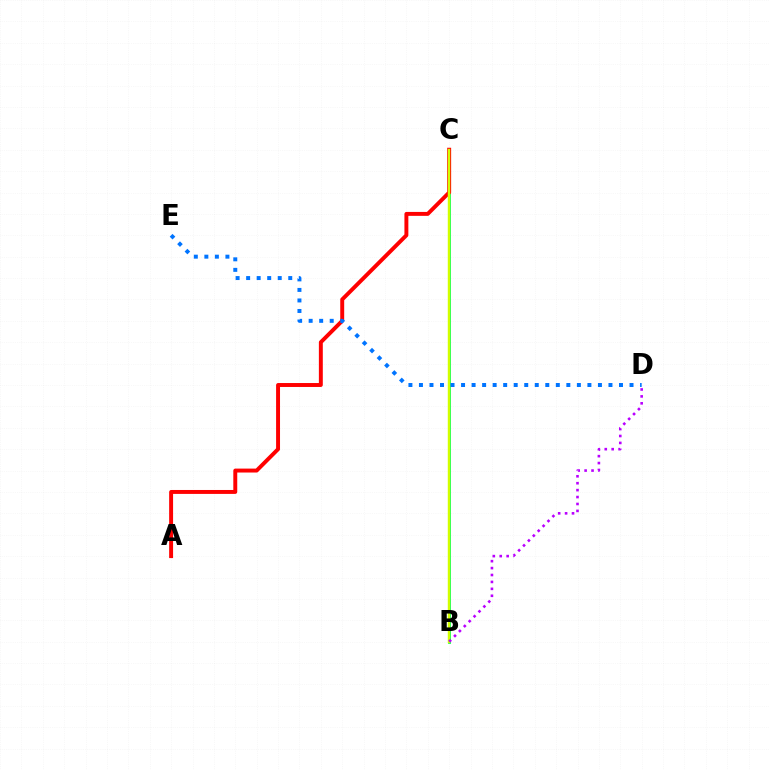{('B', 'C'): [{'color': '#00ff5c', 'line_style': 'solid', 'thickness': 2.03}, {'color': '#d1ff00', 'line_style': 'solid', 'thickness': 1.76}], ('A', 'C'): [{'color': '#ff0000', 'line_style': 'solid', 'thickness': 2.83}], ('B', 'D'): [{'color': '#b900ff', 'line_style': 'dotted', 'thickness': 1.88}], ('D', 'E'): [{'color': '#0074ff', 'line_style': 'dotted', 'thickness': 2.86}]}